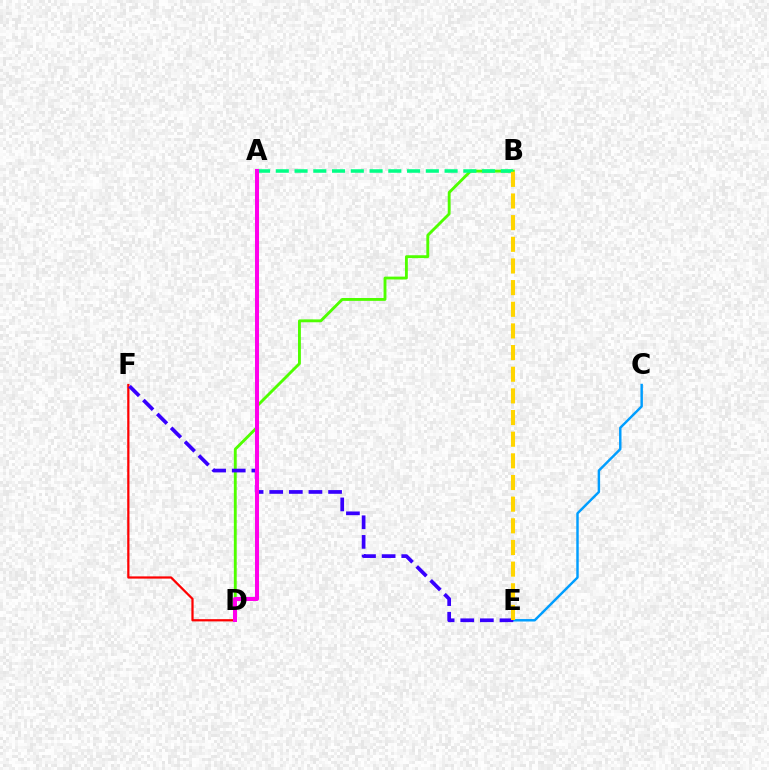{('B', 'D'): [{'color': '#4fff00', 'line_style': 'solid', 'thickness': 2.06}], ('C', 'E'): [{'color': '#009eff', 'line_style': 'solid', 'thickness': 1.76}], ('A', 'B'): [{'color': '#00ff86', 'line_style': 'dashed', 'thickness': 2.55}], ('D', 'F'): [{'color': '#ff0000', 'line_style': 'solid', 'thickness': 1.61}], ('E', 'F'): [{'color': '#3700ff', 'line_style': 'dashed', 'thickness': 2.67}], ('A', 'D'): [{'color': '#ff00ed', 'line_style': 'solid', 'thickness': 2.9}], ('B', 'E'): [{'color': '#ffd500', 'line_style': 'dashed', 'thickness': 2.94}]}